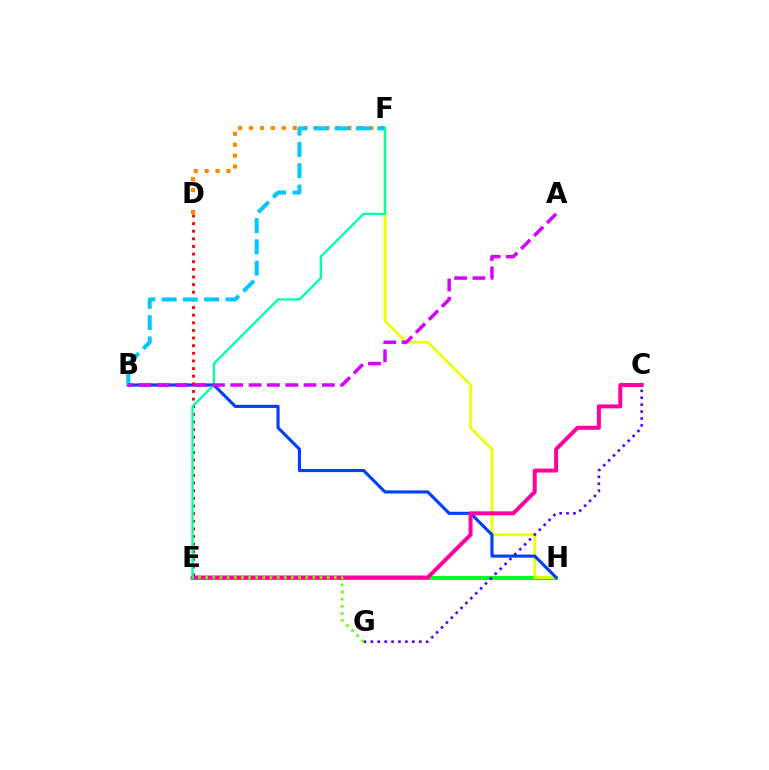{('E', 'H'): [{'color': '#00ff27', 'line_style': 'solid', 'thickness': 2.9}], ('F', 'H'): [{'color': '#eeff00', 'line_style': 'solid', 'thickness': 2.01}], ('B', 'H'): [{'color': '#003fff', 'line_style': 'solid', 'thickness': 2.24}], ('D', 'F'): [{'color': '#ff8800', 'line_style': 'dotted', 'thickness': 2.97}], ('D', 'E'): [{'color': '#ff0000', 'line_style': 'dotted', 'thickness': 2.07}], ('C', 'G'): [{'color': '#4f00ff', 'line_style': 'dotted', 'thickness': 1.88}], ('C', 'E'): [{'color': '#ff00a0', 'line_style': 'solid', 'thickness': 2.87}], ('B', 'F'): [{'color': '#00c7ff', 'line_style': 'dashed', 'thickness': 2.89}], ('E', 'G'): [{'color': '#66ff00', 'line_style': 'dotted', 'thickness': 1.94}], ('E', 'F'): [{'color': '#00ffaf', 'line_style': 'solid', 'thickness': 1.68}], ('A', 'B'): [{'color': '#d600ff', 'line_style': 'dashed', 'thickness': 2.49}]}